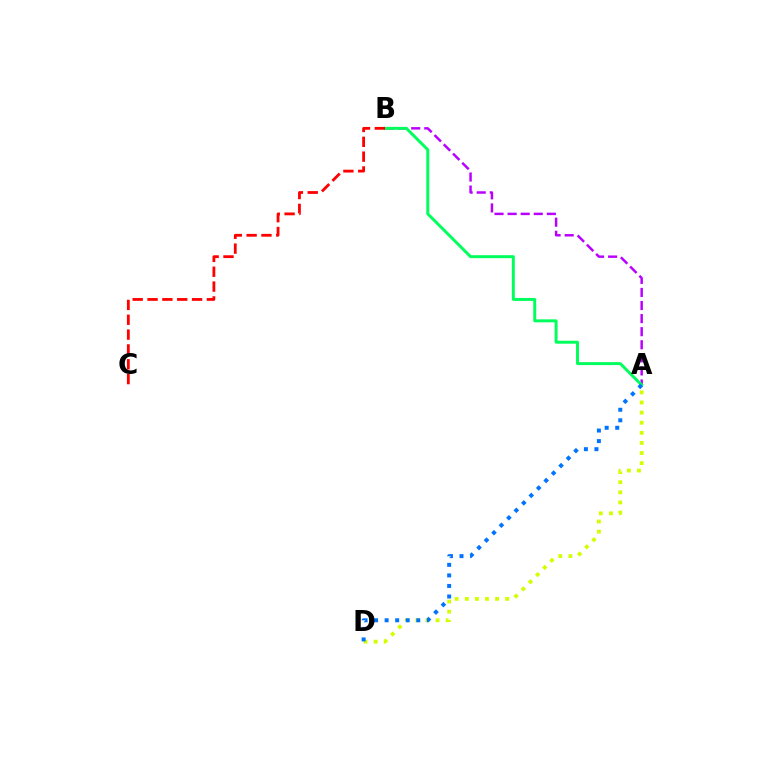{('A', 'B'): [{'color': '#b900ff', 'line_style': 'dashed', 'thickness': 1.78}, {'color': '#00ff5c', 'line_style': 'solid', 'thickness': 2.13}], ('A', 'D'): [{'color': '#d1ff00', 'line_style': 'dotted', 'thickness': 2.75}, {'color': '#0074ff', 'line_style': 'dotted', 'thickness': 2.86}], ('B', 'C'): [{'color': '#ff0000', 'line_style': 'dashed', 'thickness': 2.02}]}